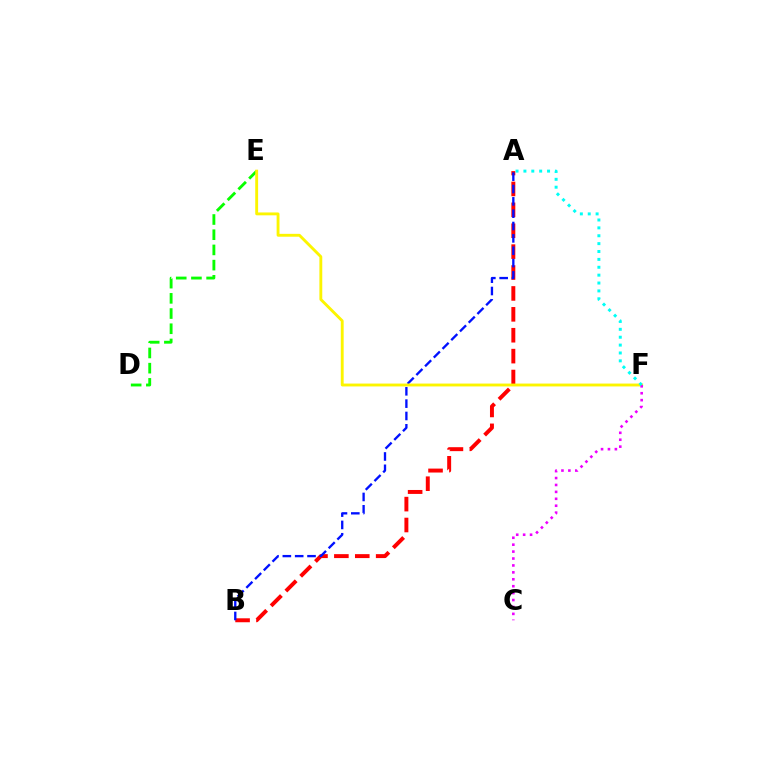{('A', 'B'): [{'color': '#ff0000', 'line_style': 'dashed', 'thickness': 2.84}, {'color': '#0010ff', 'line_style': 'dashed', 'thickness': 1.68}], ('D', 'E'): [{'color': '#08ff00', 'line_style': 'dashed', 'thickness': 2.07}], ('E', 'F'): [{'color': '#fcf500', 'line_style': 'solid', 'thickness': 2.06}], ('C', 'F'): [{'color': '#ee00ff', 'line_style': 'dotted', 'thickness': 1.88}], ('A', 'F'): [{'color': '#00fff6', 'line_style': 'dotted', 'thickness': 2.14}]}